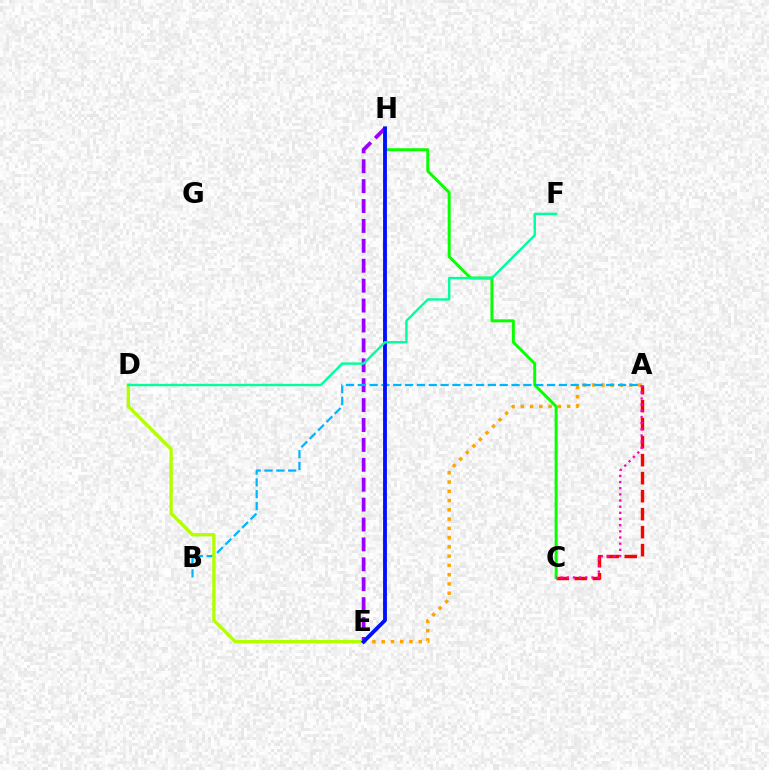{('A', 'C'): [{'color': '#ff0000', 'line_style': 'dashed', 'thickness': 2.45}, {'color': '#ff00bd', 'line_style': 'dotted', 'thickness': 1.67}], ('E', 'H'): [{'color': '#9b00ff', 'line_style': 'dashed', 'thickness': 2.7}, {'color': '#0010ff', 'line_style': 'solid', 'thickness': 2.77}], ('A', 'E'): [{'color': '#ffa500', 'line_style': 'dotted', 'thickness': 2.52}], ('C', 'H'): [{'color': '#08ff00', 'line_style': 'solid', 'thickness': 2.13}], ('A', 'B'): [{'color': '#00b5ff', 'line_style': 'dashed', 'thickness': 1.61}], ('D', 'E'): [{'color': '#b3ff00', 'line_style': 'solid', 'thickness': 2.41}], ('D', 'F'): [{'color': '#00ff9d', 'line_style': 'solid', 'thickness': 1.73}]}